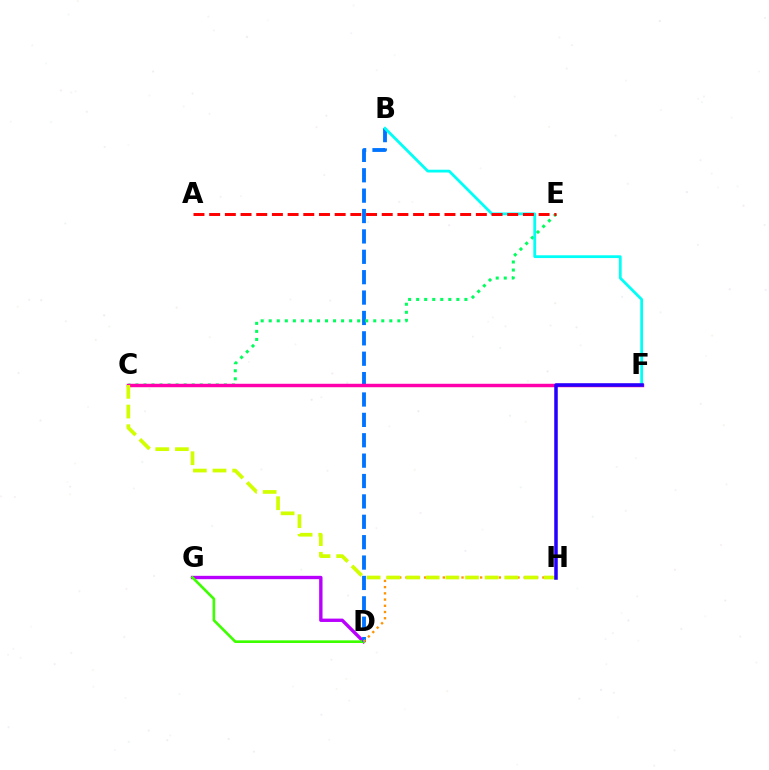{('D', 'G'): [{'color': '#b900ff', 'line_style': 'solid', 'thickness': 2.42}, {'color': '#3dff00', 'line_style': 'solid', 'thickness': 1.91}], ('B', 'D'): [{'color': '#0074ff', 'line_style': 'dashed', 'thickness': 2.77}], ('D', 'H'): [{'color': '#ff9400', 'line_style': 'dotted', 'thickness': 1.69}], ('C', 'E'): [{'color': '#00ff5c', 'line_style': 'dotted', 'thickness': 2.18}], ('C', 'F'): [{'color': '#ff00ac', 'line_style': 'solid', 'thickness': 2.48}], ('B', 'F'): [{'color': '#00fff6', 'line_style': 'solid', 'thickness': 2.0}], ('C', 'H'): [{'color': '#d1ff00', 'line_style': 'dashed', 'thickness': 2.67}], ('A', 'E'): [{'color': '#ff0000', 'line_style': 'dashed', 'thickness': 2.13}], ('F', 'H'): [{'color': '#2500ff', 'line_style': 'solid', 'thickness': 2.53}]}